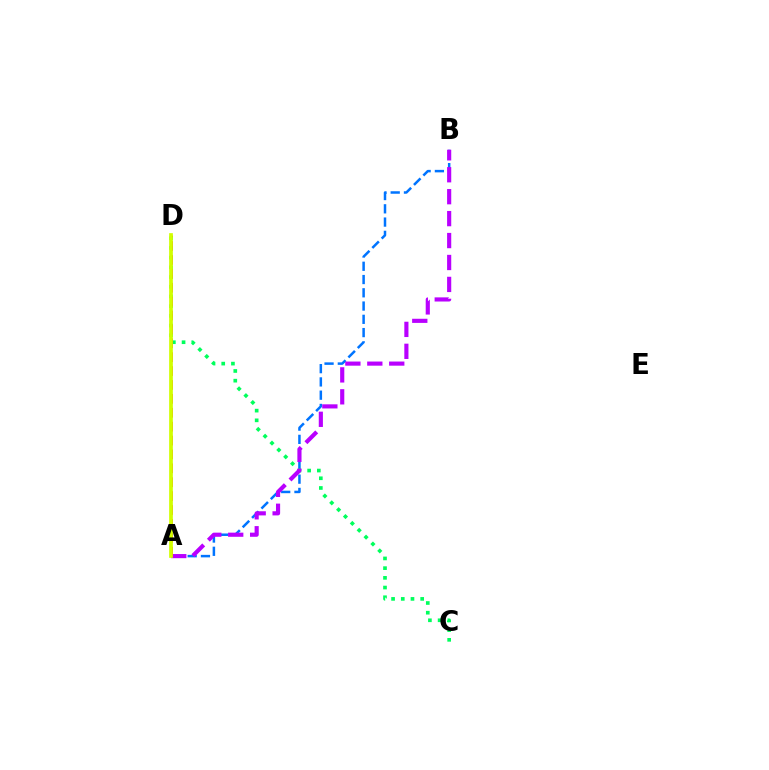{('A', 'B'): [{'color': '#0074ff', 'line_style': 'dashed', 'thickness': 1.8}, {'color': '#b900ff', 'line_style': 'dashed', 'thickness': 2.98}], ('C', 'D'): [{'color': '#00ff5c', 'line_style': 'dotted', 'thickness': 2.64}], ('A', 'D'): [{'color': '#ff0000', 'line_style': 'dashed', 'thickness': 1.89}, {'color': '#d1ff00', 'line_style': 'solid', 'thickness': 2.67}]}